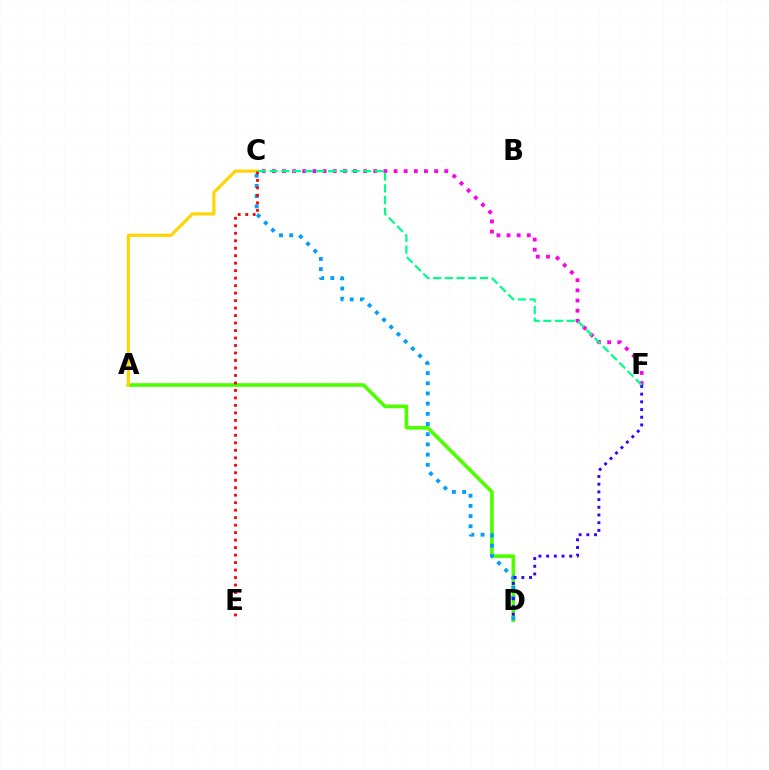{('C', 'F'): [{'color': '#ff00ed', 'line_style': 'dotted', 'thickness': 2.75}, {'color': '#00ff86', 'line_style': 'dashed', 'thickness': 1.59}], ('A', 'D'): [{'color': '#4fff00', 'line_style': 'solid', 'thickness': 2.63}], ('C', 'D'): [{'color': '#009eff', 'line_style': 'dotted', 'thickness': 2.77}], ('A', 'C'): [{'color': '#ffd500', 'line_style': 'solid', 'thickness': 2.26}], ('C', 'E'): [{'color': '#ff0000', 'line_style': 'dotted', 'thickness': 2.03}], ('D', 'F'): [{'color': '#3700ff', 'line_style': 'dotted', 'thickness': 2.09}]}